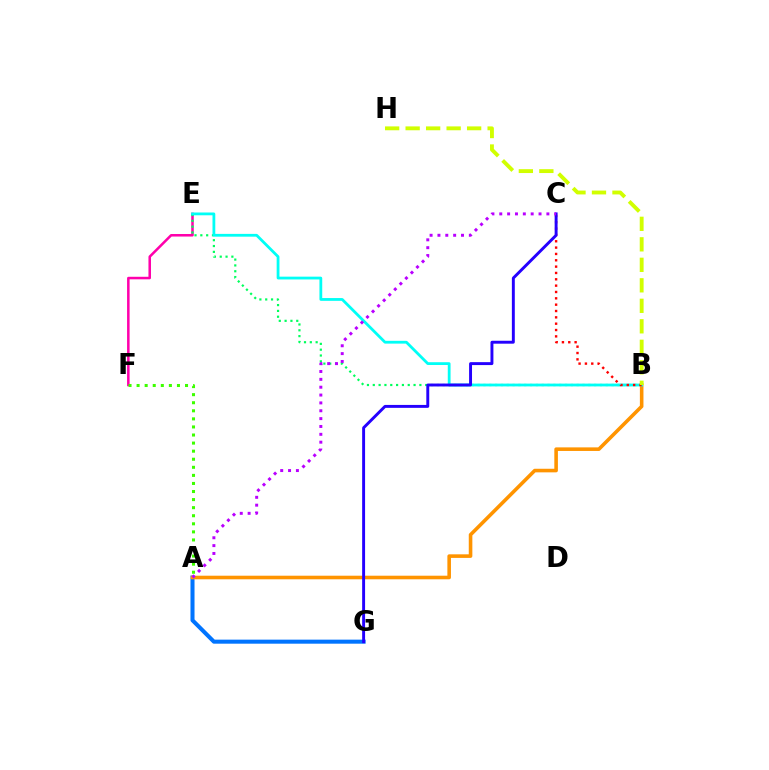{('E', 'F'): [{'color': '#ff00ac', 'line_style': 'solid', 'thickness': 1.82}], ('B', 'E'): [{'color': '#00ff5c', 'line_style': 'dotted', 'thickness': 1.58}, {'color': '#00fff6', 'line_style': 'solid', 'thickness': 2.01}], ('A', 'G'): [{'color': '#0074ff', 'line_style': 'solid', 'thickness': 2.91}], ('A', 'B'): [{'color': '#ff9400', 'line_style': 'solid', 'thickness': 2.58}], ('A', 'F'): [{'color': '#3dff00', 'line_style': 'dotted', 'thickness': 2.19}], ('B', 'C'): [{'color': '#ff0000', 'line_style': 'dotted', 'thickness': 1.72}], ('C', 'G'): [{'color': '#2500ff', 'line_style': 'solid', 'thickness': 2.11}], ('A', 'C'): [{'color': '#b900ff', 'line_style': 'dotted', 'thickness': 2.13}], ('B', 'H'): [{'color': '#d1ff00', 'line_style': 'dashed', 'thickness': 2.78}]}